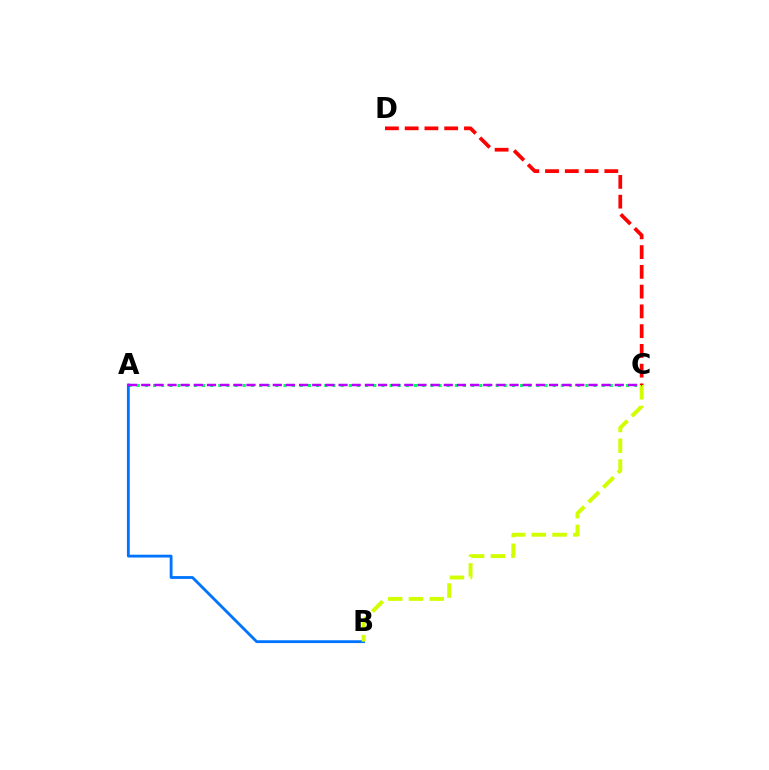{('A', 'C'): [{'color': '#00ff5c', 'line_style': 'dotted', 'thickness': 2.22}, {'color': '#b900ff', 'line_style': 'dashed', 'thickness': 1.79}], ('A', 'B'): [{'color': '#0074ff', 'line_style': 'solid', 'thickness': 2.04}], ('B', 'C'): [{'color': '#d1ff00', 'line_style': 'dashed', 'thickness': 2.82}], ('C', 'D'): [{'color': '#ff0000', 'line_style': 'dashed', 'thickness': 2.68}]}